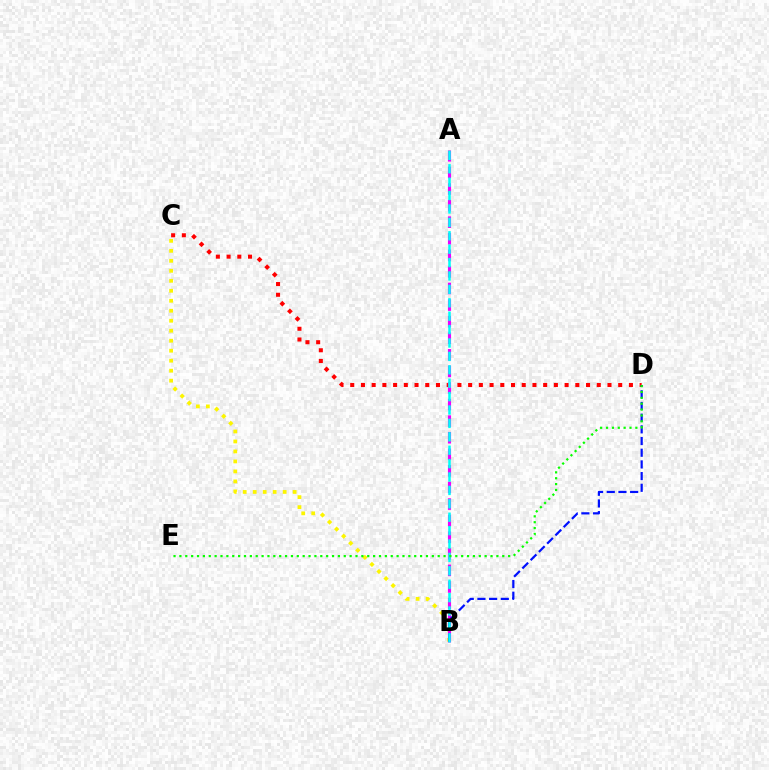{('B', 'C'): [{'color': '#fcf500', 'line_style': 'dotted', 'thickness': 2.71}], ('C', 'D'): [{'color': '#ff0000', 'line_style': 'dotted', 'thickness': 2.91}], ('A', 'B'): [{'color': '#ee00ff', 'line_style': 'dashed', 'thickness': 2.25}, {'color': '#00fff6', 'line_style': 'dashed', 'thickness': 1.82}], ('B', 'D'): [{'color': '#0010ff', 'line_style': 'dashed', 'thickness': 1.59}], ('D', 'E'): [{'color': '#08ff00', 'line_style': 'dotted', 'thickness': 1.59}]}